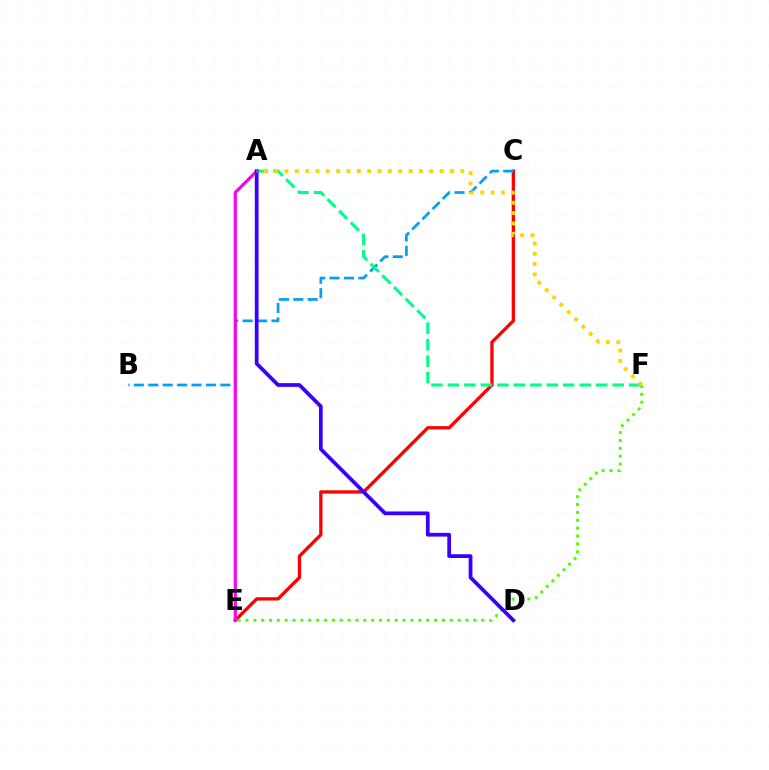{('C', 'E'): [{'color': '#ff0000', 'line_style': 'solid', 'thickness': 2.37}], ('B', 'C'): [{'color': '#009eff', 'line_style': 'dashed', 'thickness': 1.96}], ('A', 'E'): [{'color': '#ff00ed', 'line_style': 'solid', 'thickness': 2.29}], ('E', 'F'): [{'color': '#4fff00', 'line_style': 'dotted', 'thickness': 2.14}], ('A', 'F'): [{'color': '#00ff86', 'line_style': 'dashed', 'thickness': 2.24}, {'color': '#ffd500', 'line_style': 'dotted', 'thickness': 2.81}], ('A', 'D'): [{'color': '#3700ff', 'line_style': 'solid', 'thickness': 2.69}]}